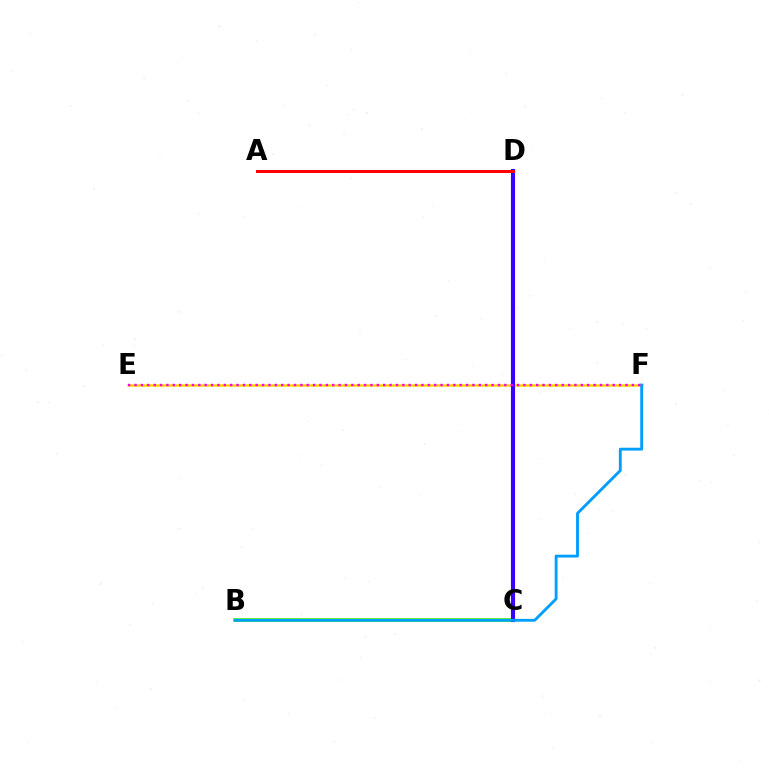{('E', 'F'): [{'color': '#ffd500', 'line_style': 'solid', 'thickness': 1.8}, {'color': '#ff00ed', 'line_style': 'dotted', 'thickness': 1.73}], ('B', 'C'): [{'color': '#4fff00', 'line_style': 'solid', 'thickness': 2.7}], ('C', 'D'): [{'color': '#00ff86', 'line_style': 'solid', 'thickness': 2.7}, {'color': '#3700ff', 'line_style': 'solid', 'thickness': 2.97}], ('B', 'F'): [{'color': '#009eff', 'line_style': 'solid', 'thickness': 2.06}], ('A', 'D'): [{'color': '#ff0000', 'line_style': 'solid', 'thickness': 2.15}]}